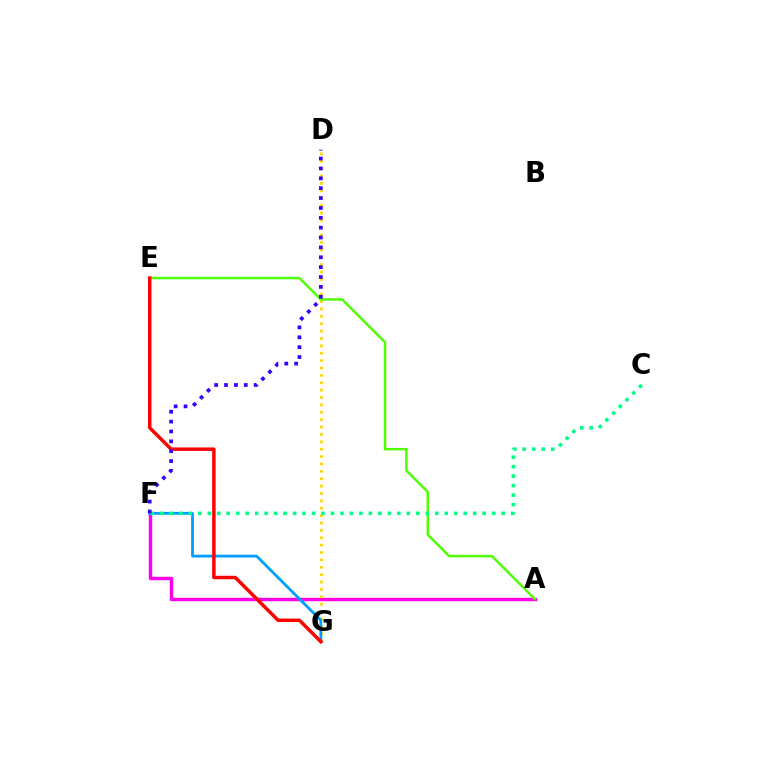{('A', 'F'): [{'color': '#ff00ed', 'line_style': 'solid', 'thickness': 2.47}], ('D', 'G'): [{'color': '#ffd500', 'line_style': 'dotted', 'thickness': 2.01}], ('A', 'E'): [{'color': '#4fff00', 'line_style': 'solid', 'thickness': 1.77}], ('F', 'G'): [{'color': '#009eff', 'line_style': 'solid', 'thickness': 2.01}], ('C', 'F'): [{'color': '#00ff86', 'line_style': 'dotted', 'thickness': 2.58}], ('E', 'G'): [{'color': '#ff0000', 'line_style': 'solid', 'thickness': 2.49}], ('D', 'F'): [{'color': '#3700ff', 'line_style': 'dotted', 'thickness': 2.68}]}